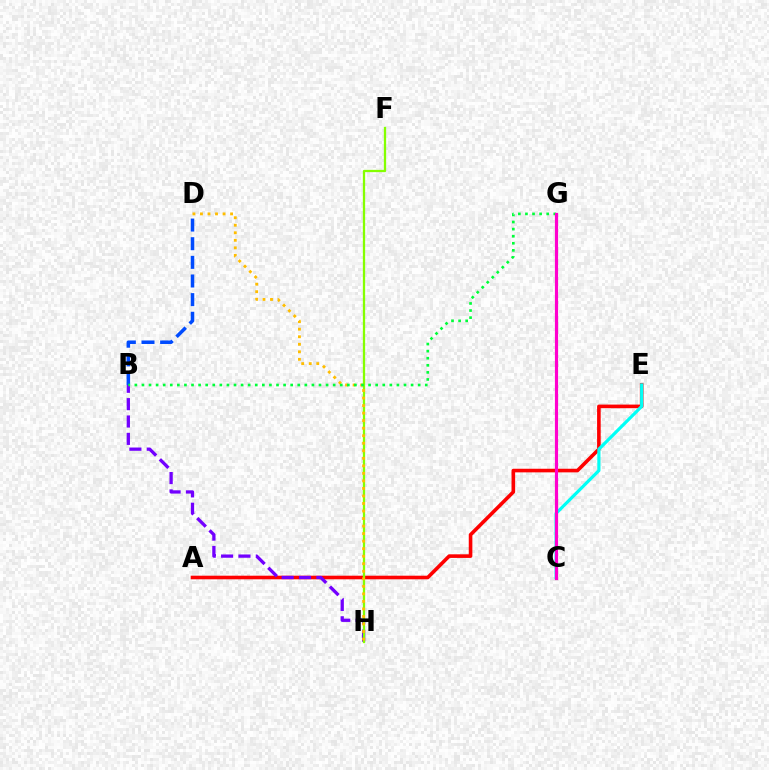{('A', 'E'): [{'color': '#ff0000', 'line_style': 'solid', 'thickness': 2.59}], ('B', 'H'): [{'color': '#7200ff', 'line_style': 'dashed', 'thickness': 2.36}], ('F', 'H'): [{'color': '#84ff00', 'line_style': 'solid', 'thickness': 1.64}], ('B', 'D'): [{'color': '#004bff', 'line_style': 'dashed', 'thickness': 2.53}], ('C', 'E'): [{'color': '#00fff6', 'line_style': 'solid', 'thickness': 2.29}], ('D', 'H'): [{'color': '#ffbd00', 'line_style': 'dotted', 'thickness': 2.05}], ('B', 'G'): [{'color': '#00ff39', 'line_style': 'dotted', 'thickness': 1.92}], ('C', 'G'): [{'color': '#ff00cf', 'line_style': 'solid', 'thickness': 2.28}]}